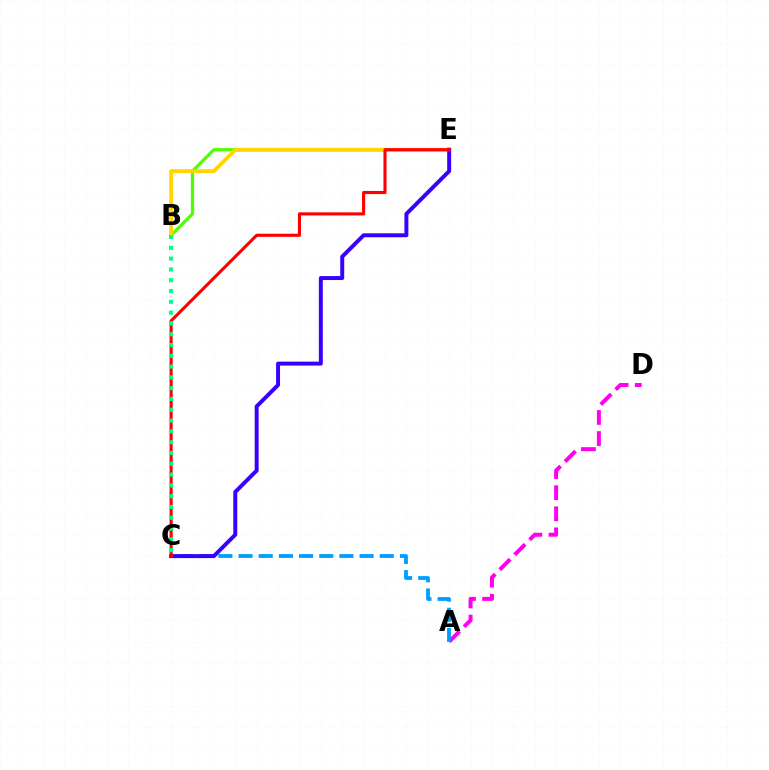{('A', 'D'): [{'color': '#ff00ed', 'line_style': 'dashed', 'thickness': 2.87}], ('B', 'E'): [{'color': '#4fff00', 'line_style': 'solid', 'thickness': 2.32}, {'color': '#ffd500', 'line_style': 'solid', 'thickness': 2.75}], ('A', 'C'): [{'color': '#009eff', 'line_style': 'dashed', 'thickness': 2.74}], ('C', 'E'): [{'color': '#3700ff', 'line_style': 'solid', 'thickness': 2.85}, {'color': '#ff0000', 'line_style': 'solid', 'thickness': 2.24}], ('B', 'C'): [{'color': '#00ff86', 'line_style': 'dotted', 'thickness': 2.93}]}